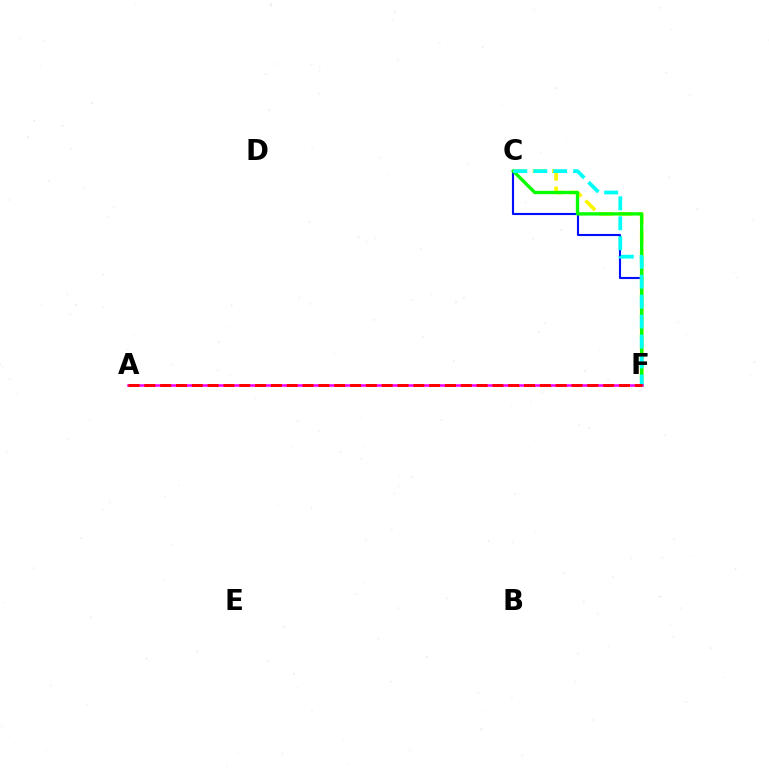{('C', 'F'): [{'color': '#0010ff', 'line_style': 'solid', 'thickness': 1.53}, {'color': '#fcf500', 'line_style': 'dashed', 'thickness': 2.63}, {'color': '#08ff00', 'line_style': 'solid', 'thickness': 2.4}, {'color': '#00fff6', 'line_style': 'dashed', 'thickness': 2.71}], ('A', 'F'): [{'color': '#ee00ff', 'line_style': 'solid', 'thickness': 1.81}, {'color': '#ff0000', 'line_style': 'dashed', 'thickness': 2.15}]}